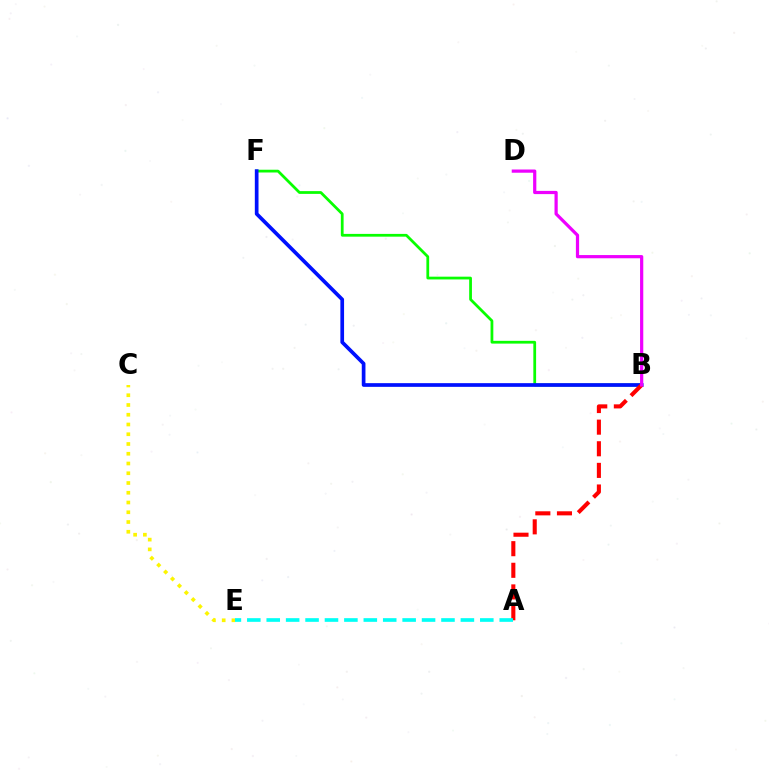{('B', 'F'): [{'color': '#08ff00', 'line_style': 'solid', 'thickness': 1.99}, {'color': '#0010ff', 'line_style': 'solid', 'thickness': 2.66}], ('C', 'E'): [{'color': '#fcf500', 'line_style': 'dotted', 'thickness': 2.65}], ('A', 'B'): [{'color': '#ff0000', 'line_style': 'dashed', 'thickness': 2.94}], ('A', 'E'): [{'color': '#00fff6', 'line_style': 'dashed', 'thickness': 2.64}], ('B', 'D'): [{'color': '#ee00ff', 'line_style': 'solid', 'thickness': 2.32}]}